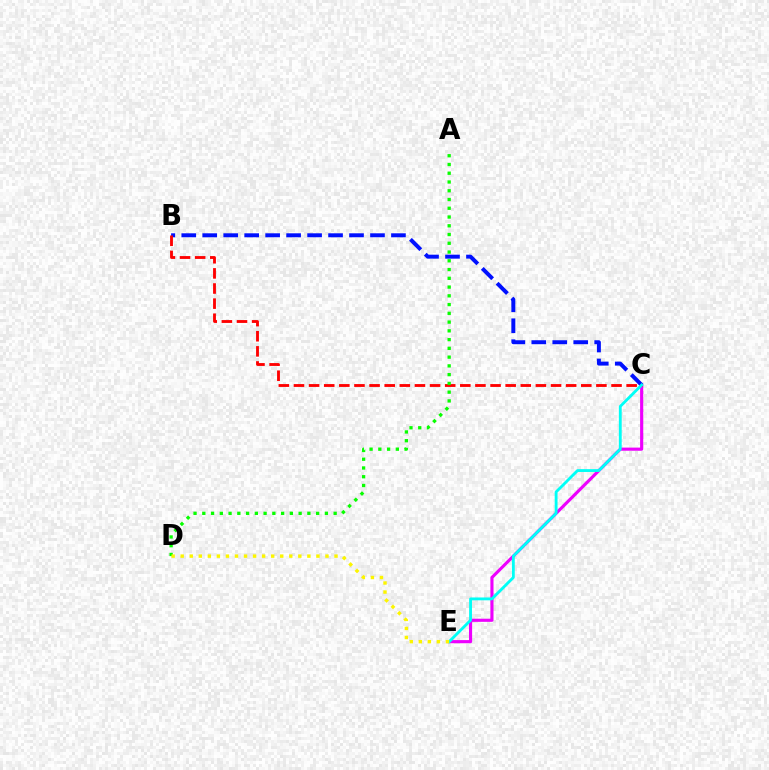{('C', 'E'): [{'color': '#ee00ff', 'line_style': 'solid', 'thickness': 2.25}, {'color': '#00fff6', 'line_style': 'solid', 'thickness': 2.05}], ('B', 'C'): [{'color': '#0010ff', 'line_style': 'dashed', 'thickness': 2.85}, {'color': '#ff0000', 'line_style': 'dashed', 'thickness': 2.05}], ('A', 'D'): [{'color': '#08ff00', 'line_style': 'dotted', 'thickness': 2.38}], ('D', 'E'): [{'color': '#fcf500', 'line_style': 'dotted', 'thickness': 2.46}]}